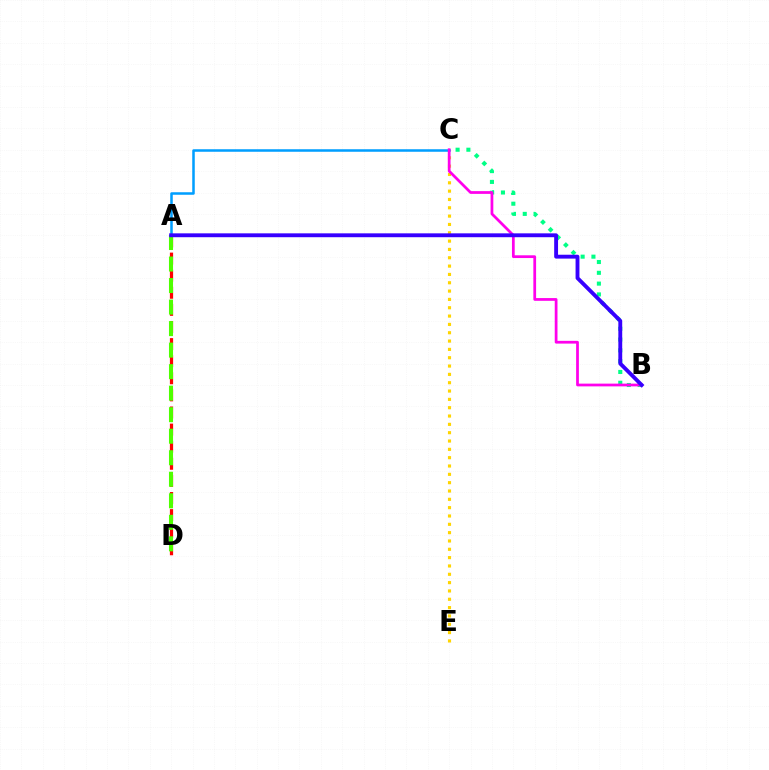{('A', 'D'): [{'color': '#ff0000', 'line_style': 'dashed', 'thickness': 2.32}, {'color': '#4fff00', 'line_style': 'dashed', 'thickness': 2.92}], ('B', 'C'): [{'color': '#00ff86', 'line_style': 'dotted', 'thickness': 2.93}, {'color': '#ff00ed', 'line_style': 'solid', 'thickness': 1.98}], ('C', 'E'): [{'color': '#ffd500', 'line_style': 'dotted', 'thickness': 2.26}], ('A', 'C'): [{'color': '#009eff', 'line_style': 'solid', 'thickness': 1.82}], ('A', 'B'): [{'color': '#3700ff', 'line_style': 'solid', 'thickness': 2.79}]}